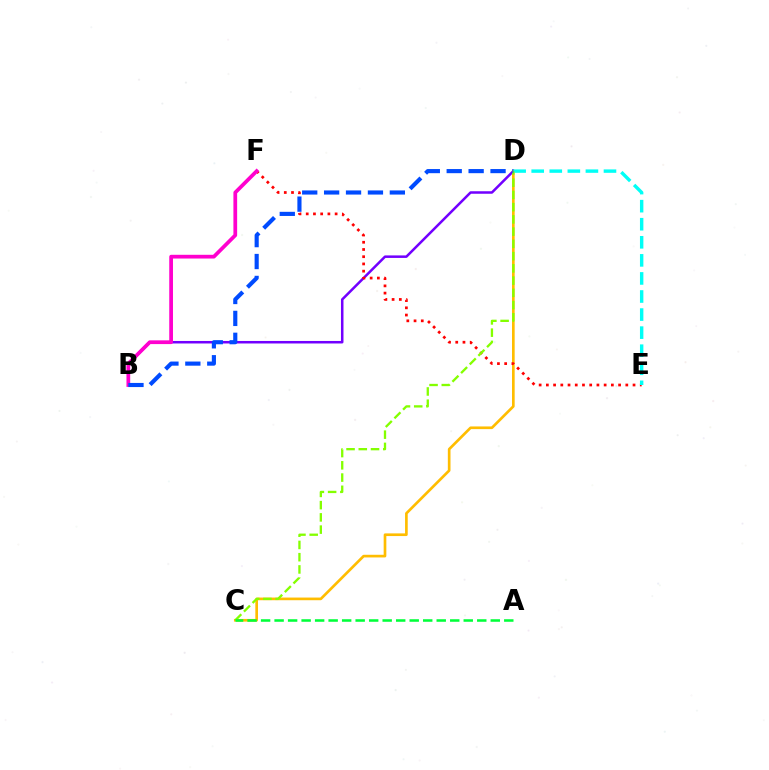{('B', 'D'): [{'color': '#7200ff', 'line_style': 'solid', 'thickness': 1.81}, {'color': '#004bff', 'line_style': 'dashed', 'thickness': 2.98}], ('C', 'D'): [{'color': '#ffbd00', 'line_style': 'solid', 'thickness': 1.92}, {'color': '#84ff00', 'line_style': 'dashed', 'thickness': 1.66}], ('E', 'F'): [{'color': '#ff0000', 'line_style': 'dotted', 'thickness': 1.96}], ('D', 'E'): [{'color': '#00fff6', 'line_style': 'dashed', 'thickness': 2.45}], ('B', 'F'): [{'color': '#ff00cf', 'line_style': 'solid', 'thickness': 2.69}], ('A', 'C'): [{'color': '#00ff39', 'line_style': 'dashed', 'thickness': 1.84}]}